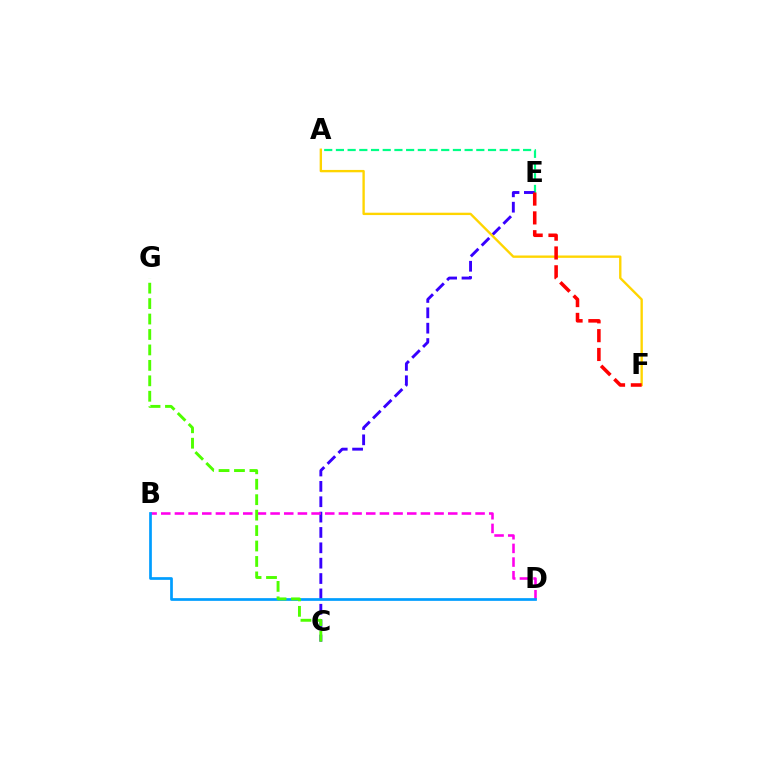{('A', 'E'): [{'color': '#00ff86', 'line_style': 'dashed', 'thickness': 1.59}], ('C', 'E'): [{'color': '#3700ff', 'line_style': 'dashed', 'thickness': 2.09}], ('B', 'D'): [{'color': '#ff00ed', 'line_style': 'dashed', 'thickness': 1.86}, {'color': '#009eff', 'line_style': 'solid', 'thickness': 1.95}], ('A', 'F'): [{'color': '#ffd500', 'line_style': 'solid', 'thickness': 1.7}], ('C', 'G'): [{'color': '#4fff00', 'line_style': 'dashed', 'thickness': 2.1}], ('E', 'F'): [{'color': '#ff0000', 'line_style': 'dashed', 'thickness': 2.56}]}